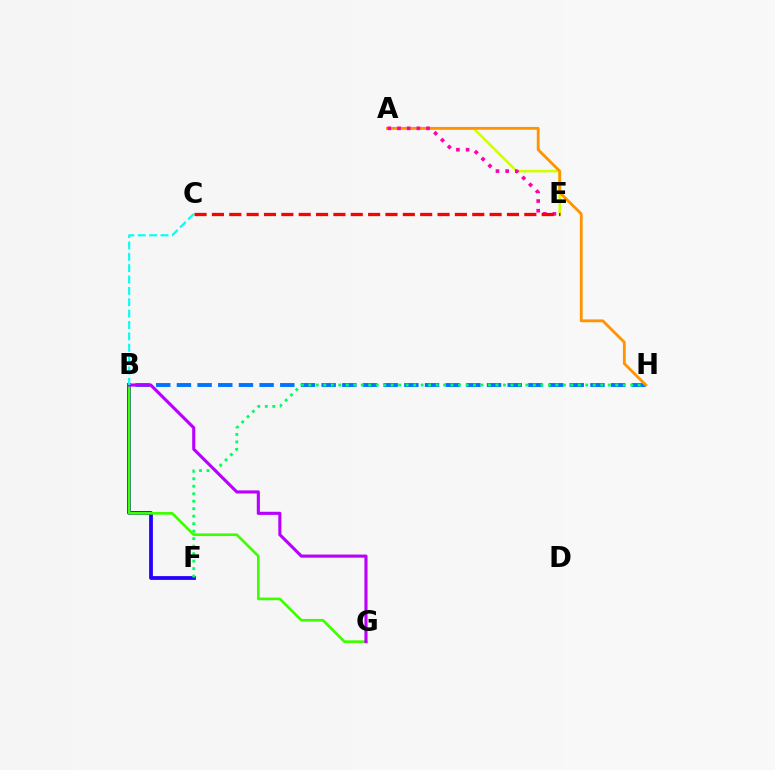{('B', 'H'): [{'color': '#0074ff', 'line_style': 'dashed', 'thickness': 2.81}], ('B', 'F'): [{'color': '#2500ff', 'line_style': 'solid', 'thickness': 2.72}], ('A', 'E'): [{'color': '#d1ff00', 'line_style': 'solid', 'thickness': 1.85}, {'color': '#ff00ac', 'line_style': 'dotted', 'thickness': 2.63}], ('F', 'H'): [{'color': '#00ff5c', 'line_style': 'dotted', 'thickness': 2.03}], ('B', 'G'): [{'color': '#3dff00', 'line_style': 'solid', 'thickness': 1.92}, {'color': '#b900ff', 'line_style': 'solid', 'thickness': 2.24}], ('A', 'H'): [{'color': '#ff9400', 'line_style': 'solid', 'thickness': 2.04}], ('B', 'C'): [{'color': '#00fff6', 'line_style': 'dashed', 'thickness': 1.54}], ('C', 'E'): [{'color': '#ff0000', 'line_style': 'dashed', 'thickness': 2.36}]}